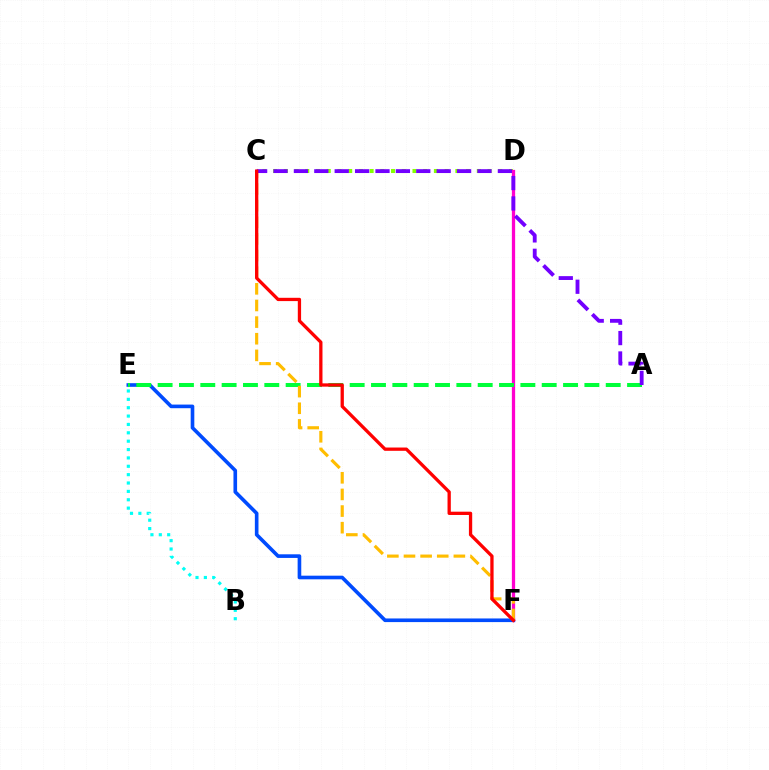{('C', 'D'): [{'color': '#84ff00', 'line_style': 'dotted', 'thickness': 2.91}], ('D', 'F'): [{'color': '#ff00cf', 'line_style': 'solid', 'thickness': 2.36}], ('E', 'F'): [{'color': '#004bff', 'line_style': 'solid', 'thickness': 2.61}], ('A', 'E'): [{'color': '#00ff39', 'line_style': 'dashed', 'thickness': 2.9}], ('C', 'F'): [{'color': '#ffbd00', 'line_style': 'dashed', 'thickness': 2.26}, {'color': '#ff0000', 'line_style': 'solid', 'thickness': 2.37}], ('A', 'C'): [{'color': '#7200ff', 'line_style': 'dashed', 'thickness': 2.77}], ('B', 'E'): [{'color': '#00fff6', 'line_style': 'dotted', 'thickness': 2.27}]}